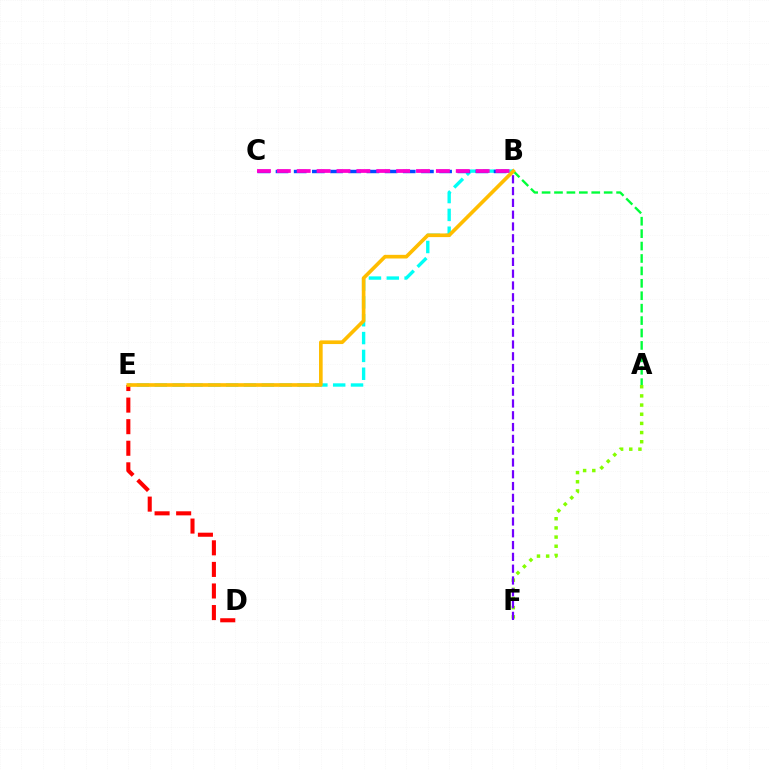{('A', 'F'): [{'color': '#84ff00', 'line_style': 'dotted', 'thickness': 2.49}], ('B', 'E'): [{'color': '#00fff6', 'line_style': 'dashed', 'thickness': 2.42}, {'color': '#ffbd00', 'line_style': 'solid', 'thickness': 2.63}], ('B', 'F'): [{'color': '#7200ff', 'line_style': 'dashed', 'thickness': 1.6}], ('B', 'C'): [{'color': '#004bff', 'line_style': 'dashed', 'thickness': 2.47}, {'color': '#ff00cf', 'line_style': 'dashed', 'thickness': 2.7}], ('A', 'B'): [{'color': '#00ff39', 'line_style': 'dashed', 'thickness': 1.69}], ('D', 'E'): [{'color': '#ff0000', 'line_style': 'dashed', 'thickness': 2.93}]}